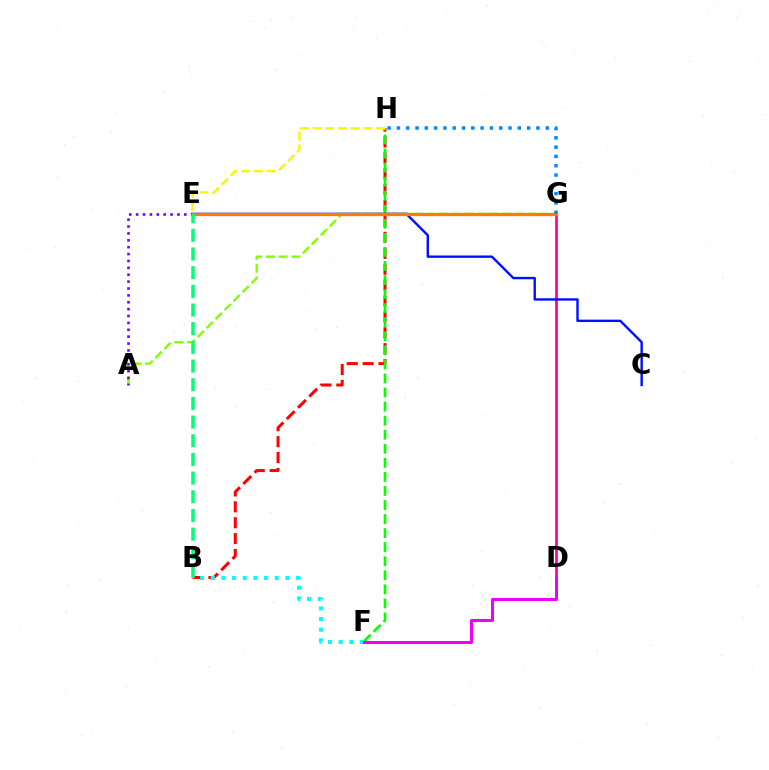{('A', 'G'): [{'color': '#84ff00', 'line_style': 'dashed', 'thickness': 1.73}], ('A', 'E'): [{'color': '#7200ff', 'line_style': 'dotted', 'thickness': 1.87}], ('D', 'G'): [{'color': '#ff0094', 'line_style': 'solid', 'thickness': 1.95}], ('B', 'H'): [{'color': '#ff0000', 'line_style': 'dashed', 'thickness': 2.16}], ('F', 'H'): [{'color': '#08ff00', 'line_style': 'dashed', 'thickness': 1.91}], ('C', 'E'): [{'color': '#0010ff', 'line_style': 'solid', 'thickness': 1.73}], ('E', 'H'): [{'color': '#fcf500', 'line_style': 'dashed', 'thickness': 1.72}], ('E', 'G'): [{'color': '#ff7c00', 'line_style': 'solid', 'thickness': 2.34}], ('B', 'E'): [{'color': '#00ff74', 'line_style': 'dashed', 'thickness': 2.54}], ('B', 'F'): [{'color': '#00fff6', 'line_style': 'dotted', 'thickness': 2.9}], ('G', 'H'): [{'color': '#008cff', 'line_style': 'dotted', 'thickness': 2.53}], ('D', 'F'): [{'color': '#ee00ff', 'line_style': 'solid', 'thickness': 2.17}]}